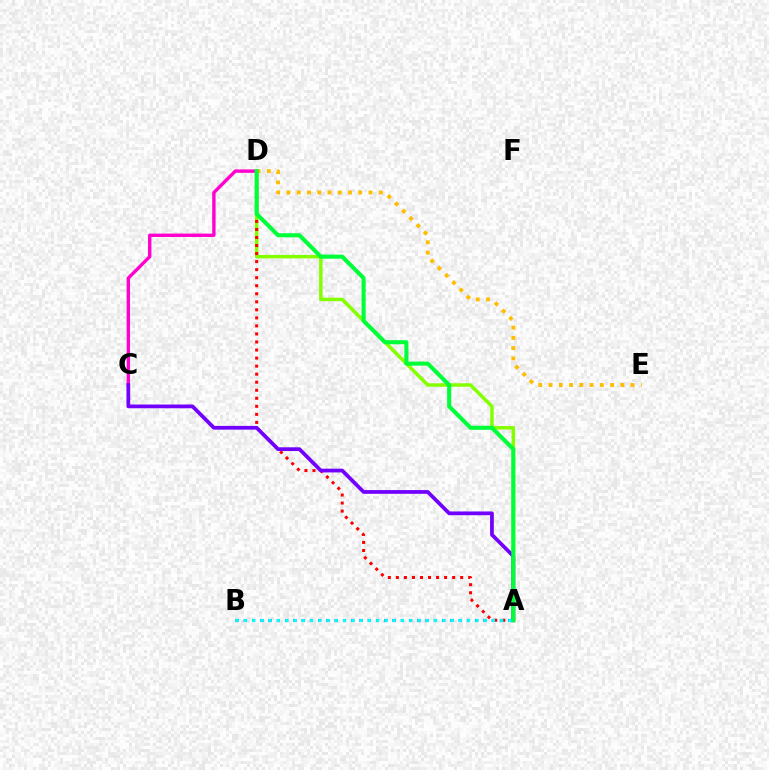{('A', 'D'): [{'color': '#84ff00', 'line_style': 'solid', 'thickness': 2.52}, {'color': '#ff0000', 'line_style': 'dotted', 'thickness': 2.18}, {'color': '#00ff39', 'line_style': 'solid', 'thickness': 2.94}], ('C', 'D'): [{'color': '#ff00cf', 'line_style': 'solid', 'thickness': 2.43}], ('A', 'C'): [{'color': '#7200ff', 'line_style': 'solid', 'thickness': 2.7}], ('A', 'B'): [{'color': '#004bff', 'line_style': 'dotted', 'thickness': 2.25}, {'color': '#00fff6', 'line_style': 'dotted', 'thickness': 2.25}], ('D', 'E'): [{'color': '#ffbd00', 'line_style': 'dotted', 'thickness': 2.79}]}